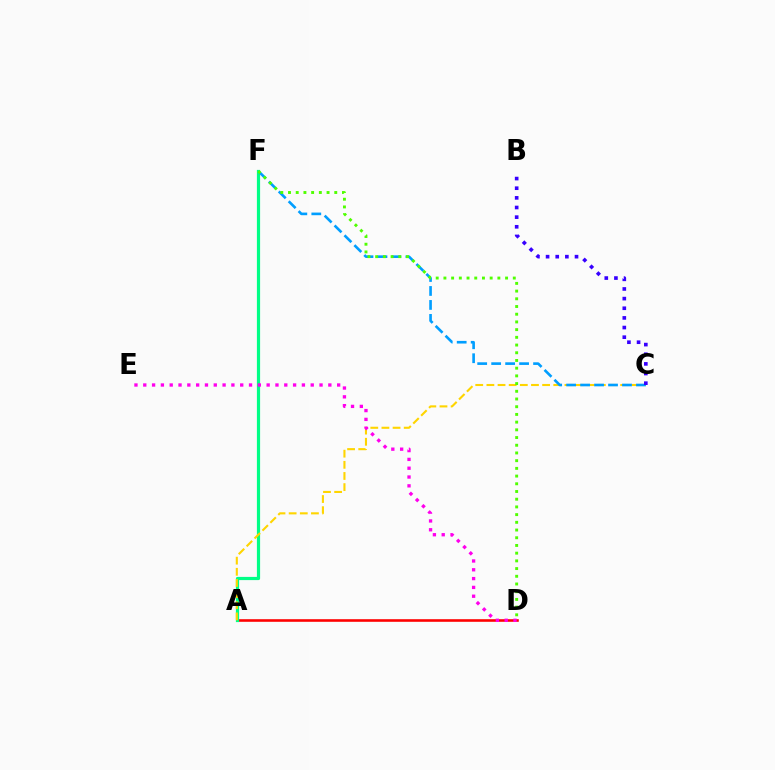{('A', 'D'): [{'color': '#ff0000', 'line_style': 'solid', 'thickness': 1.87}], ('A', 'F'): [{'color': '#00ff86', 'line_style': 'solid', 'thickness': 2.3}], ('A', 'C'): [{'color': '#ffd500', 'line_style': 'dashed', 'thickness': 1.51}], ('C', 'F'): [{'color': '#009eff', 'line_style': 'dashed', 'thickness': 1.9}], ('B', 'C'): [{'color': '#3700ff', 'line_style': 'dotted', 'thickness': 2.62}], ('D', 'E'): [{'color': '#ff00ed', 'line_style': 'dotted', 'thickness': 2.39}], ('D', 'F'): [{'color': '#4fff00', 'line_style': 'dotted', 'thickness': 2.09}]}